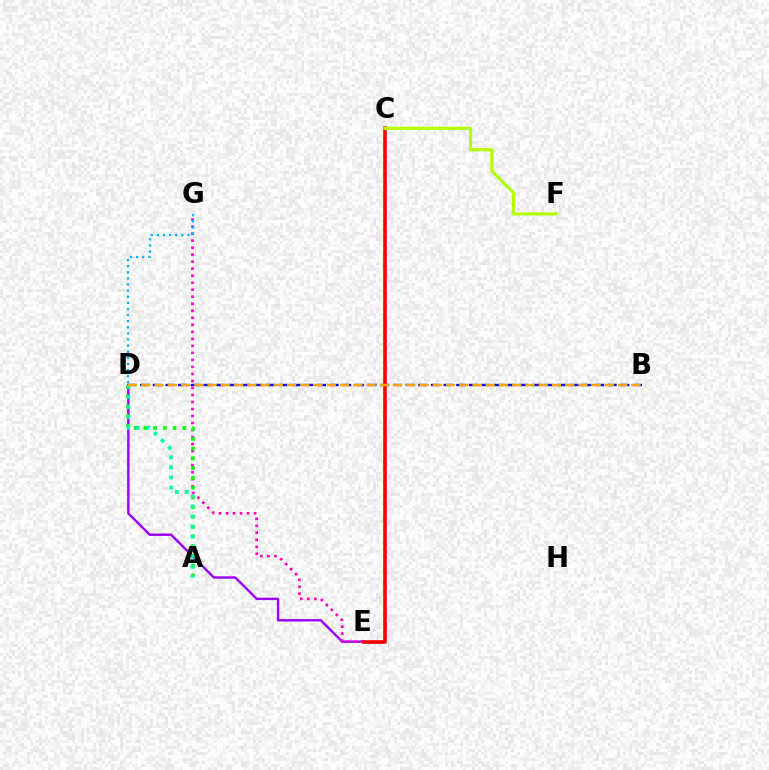{('D', 'E'): [{'color': '#9b00ff', 'line_style': 'solid', 'thickness': 1.73}], ('E', 'G'): [{'color': '#ff00bd', 'line_style': 'dotted', 'thickness': 1.91}], ('B', 'D'): [{'color': '#0010ff', 'line_style': 'dashed', 'thickness': 1.72}, {'color': '#ffa500', 'line_style': 'dashed', 'thickness': 1.8}], ('C', 'E'): [{'color': '#ff0000', 'line_style': 'solid', 'thickness': 2.61}], ('C', 'F'): [{'color': '#b3ff00', 'line_style': 'solid', 'thickness': 2.3}], ('A', 'D'): [{'color': '#08ff00', 'line_style': 'dotted', 'thickness': 2.65}, {'color': '#00ff9d', 'line_style': 'dotted', 'thickness': 2.74}], ('D', 'G'): [{'color': '#00b5ff', 'line_style': 'dotted', 'thickness': 1.66}]}